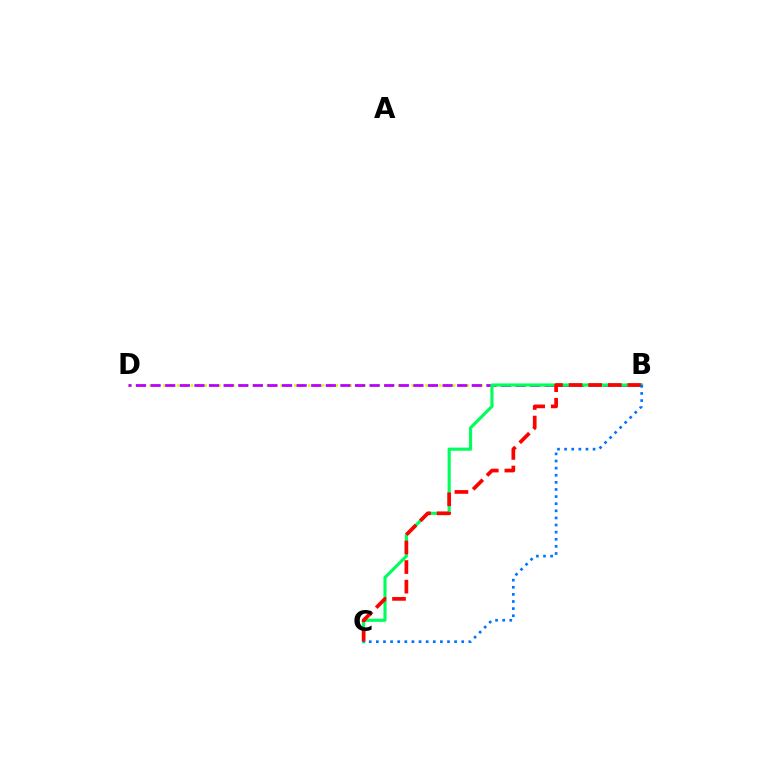{('B', 'D'): [{'color': '#d1ff00', 'line_style': 'dotted', 'thickness': 1.88}, {'color': '#b900ff', 'line_style': 'dashed', 'thickness': 1.98}], ('B', 'C'): [{'color': '#00ff5c', 'line_style': 'solid', 'thickness': 2.25}, {'color': '#ff0000', 'line_style': 'dashed', 'thickness': 2.66}, {'color': '#0074ff', 'line_style': 'dotted', 'thickness': 1.93}]}